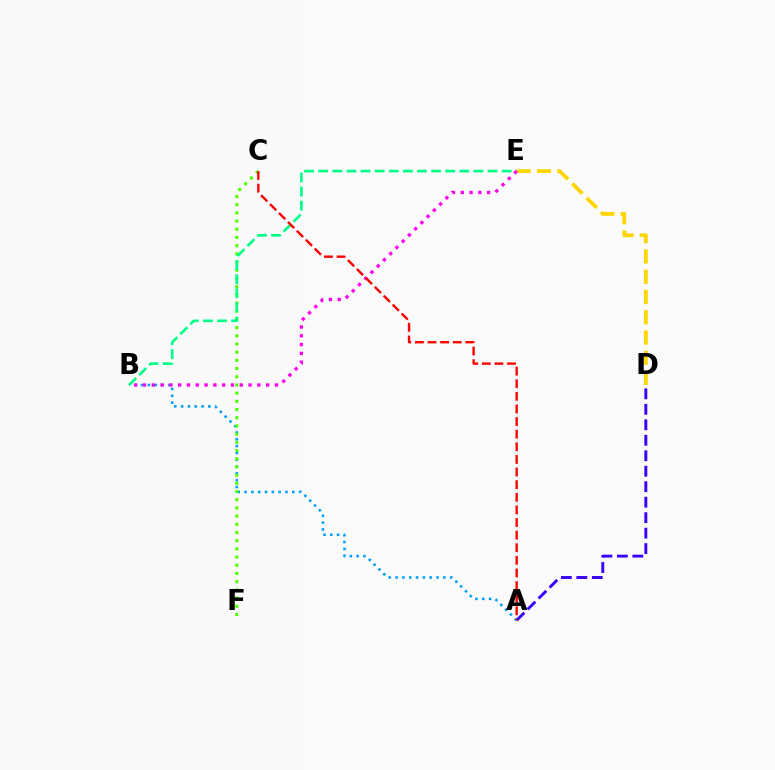{('A', 'B'): [{'color': '#009eff', 'line_style': 'dotted', 'thickness': 1.85}], ('D', 'E'): [{'color': '#ffd500', 'line_style': 'dashed', 'thickness': 2.75}], ('C', 'F'): [{'color': '#4fff00', 'line_style': 'dotted', 'thickness': 2.23}], ('A', 'D'): [{'color': '#3700ff', 'line_style': 'dashed', 'thickness': 2.1}], ('B', 'E'): [{'color': '#00ff86', 'line_style': 'dashed', 'thickness': 1.92}, {'color': '#ff00ed', 'line_style': 'dotted', 'thickness': 2.39}], ('A', 'C'): [{'color': '#ff0000', 'line_style': 'dashed', 'thickness': 1.71}]}